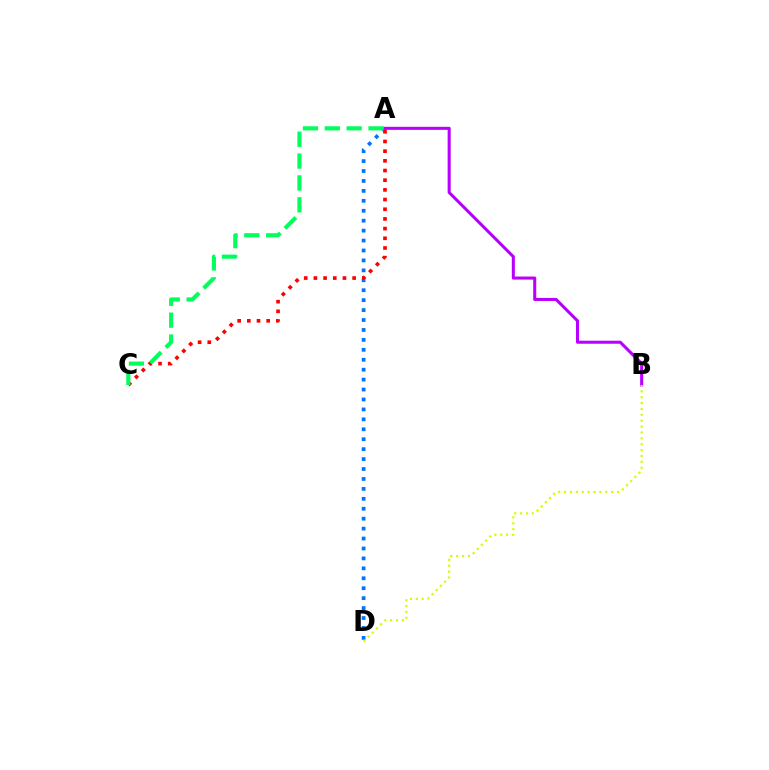{('A', 'D'): [{'color': '#0074ff', 'line_style': 'dotted', 'thickness': 2.7}], ('A', 'B'): [{'color': '#b900ff', 'line_style': 'solid', 'thickness': 2.2}], ('B', 'D'): [{'color': '#d1ff00', 'line_style': 'dotted', 'thickness': 1.6}], ('A', 'C'): [{'color': '#ff0000', 'line_style': 'dotted', 'thickness': 2.63}, {'color': '#00ff5c', 'line_style': 'dashed', 'thickness': 2.97}]}